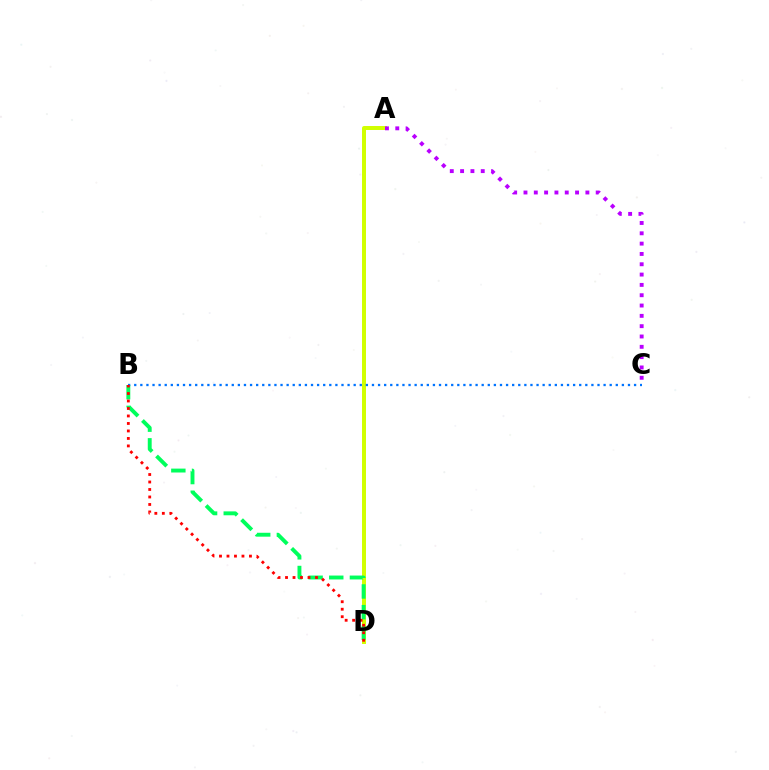{('A', 'D'): [{'color': '#d1ff00', 'line_style': 'solid', 'thickness': 2.86}], ('B', 'D'): [{'color': '#00ff5c', 'line_style': 'dashed', 'thickness': 2.81}, {'color': '#ff0000', 'line_style': 'dotted', 'thickness': 2.03}], ('B', 'C'): [{'color': '#0074ff', 'line_style': 'dotted', 'thickness': 1.66}], ('A', 'C'): [{'color': '#b900ff', 'line_style': 'dotted', 'thickness': 2.8}]}